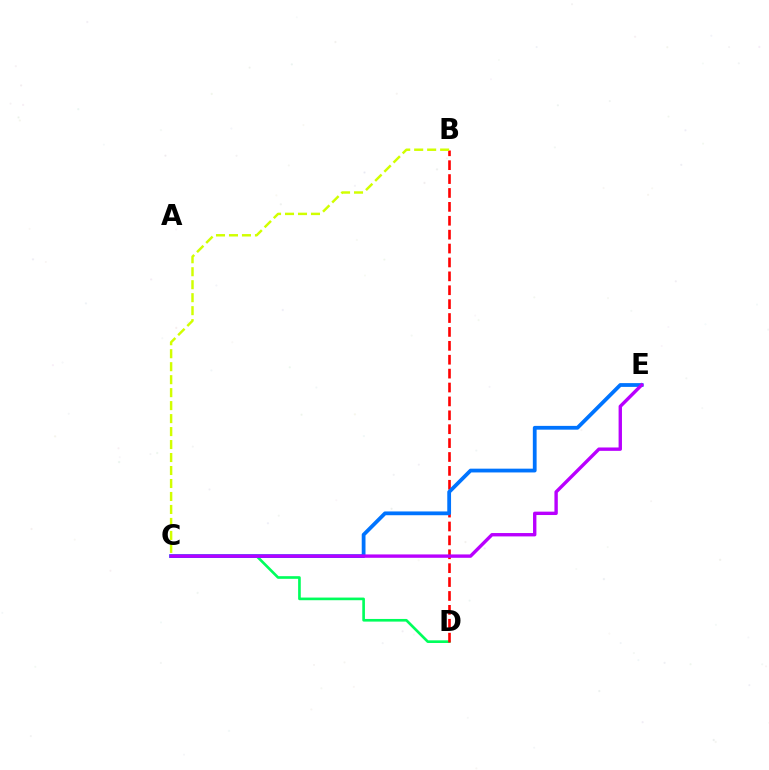{('C', 'D'): [{'color': '#00ff5c', 'line_style': 'solid', 'thickness': 1.91}], ('B', 'D'): [{'color': '#ff0000', 'line_style': 'dashed', 'thickness': 1.89}], ('B', 'C'): [{'color': '#d1ff00', 'line_style': 'dashed', 'thickness': 1.76}], ('C', 'E'): [{'color': '#0074ff', 'line_style': 'solid', 'thickness': 2.72}, {'color': '#b900ff', 'line_style': 'solid', 'thickness': 2.43}]}